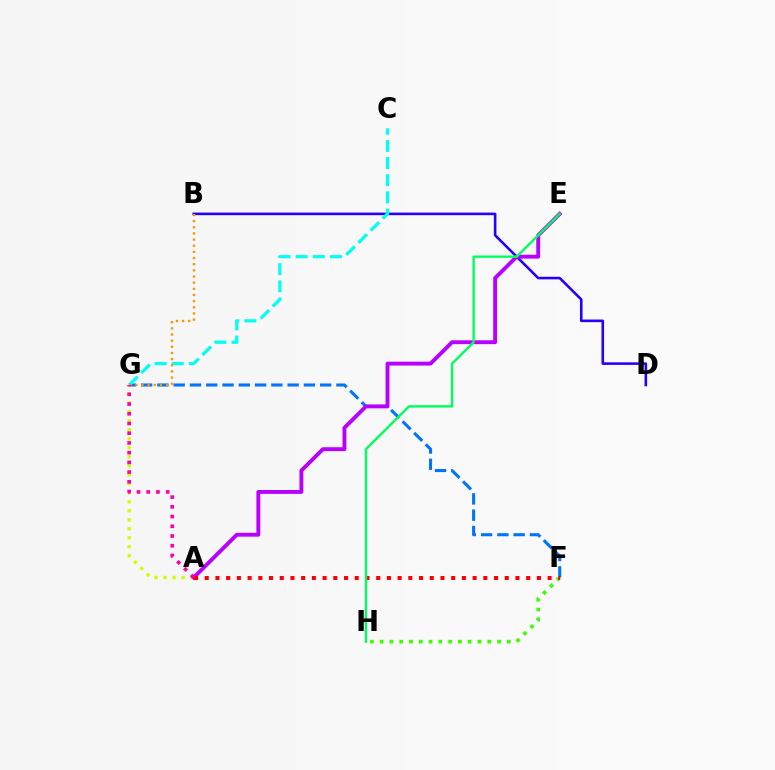{('F', 'G'): [{'color': '#0074ff', 'line_style': 'dashed', 'thickness': 2.21}], ('B', 'D'): [{'color': '#2500ff', 'line_style': 'solid', 'thickness': 1.87}], ('C', 'G'): [{'color': '#00fff6', 'line_style': 'dashed', 'thickness': 2.33}], ('A', 'G'): [{'color': '#d1ff00', 'line_style': 'dotted', 'thickness': 2.45}, {'color': '#ff00ac', 'line_style': 'dotted', 'thickness': 2.64}], ('B', 'G'): [{'color': '#ff9400', 'line_style': 'dotted', 'thickness': 1.67}], ('A', 'E'): [{'color': '#b900ff', 'line_style': 'solid', 'thickness': 2.8}], ('F', 'H'): [{'color': '#3dff00', 'line_style': 'dotted', 'thickness': 2.66}], ('A', 'F'): [{'color': '#ff0000', 'line_style': 'dotted', 'thickness': 2.91}], ('E', 'H'): [{'color': '#00ff5c', 'line_style': 'solid', 'thickness': 1.7}]}